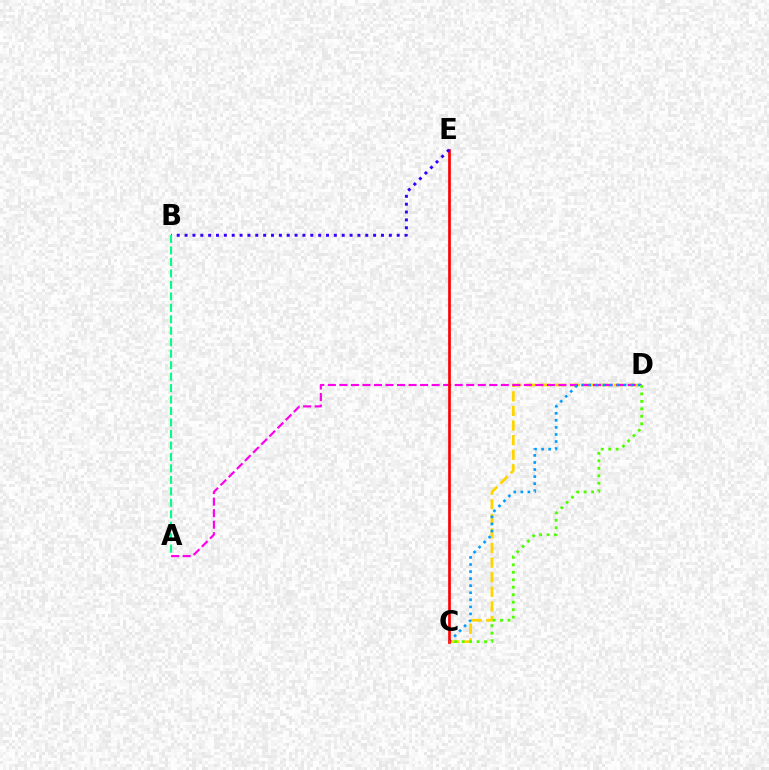{('C', 'D'): [{'color': '#ffd500', 'line_style': 'dashed', 'thickness': 1.98}, {'color': '#009eff', 'line_style': 'dotted', 'thickness': 1.92}, {'color': '#4fff00', 'line_style': 'dotted', 'thickness': 2.03}], ('A', 'D'): [{'color': '#ff00ed', 'line_style': 'dashed', 'thickness': 1.57}], ('C', 'E'): [{'color': '#ff0000', 'line_style': 'solid', 'thickness': 1.93}], ('B', 'E'): [{'color': '#3700ff', 'line_style': 'dotted', 'thickness': 2.13}], ('A', 'B'): [{'color': '#00ff86', 'line_style': 'dashed', 'thickness': 1.56}]}